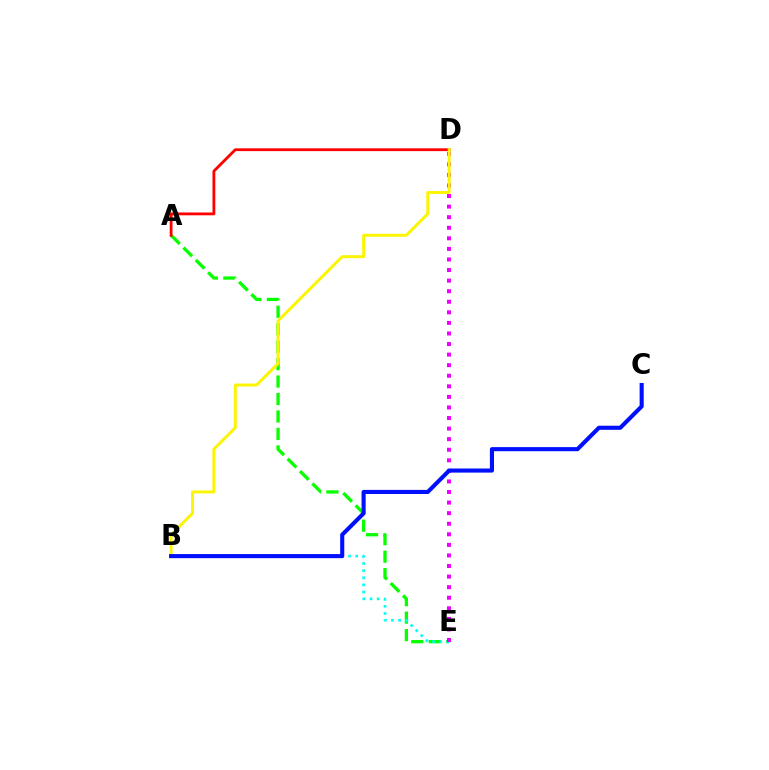{('A', 'E'): [{'color': '#08ff00', 'line_style': 'dashed', 'thickness': 2.37}], ('B', 'E'): [{'color': '#00fff6', 'line_style': 'dotted', 'thickness': 1.94}], ('A', 'D'): [{'color': '#ff0000', 'line_style': 'solid', 'thickness': 2.02}], ('D', 'E'): [{'color': '#ee00ff', 'line_style': 'dotted', 'thickness': 2.87}], ('B', 'D'): [{'color': '#fcf500', 'line_style': 'solid', 'thickness': 2.13}], ('B', 'C'): [{'color': '#0010ff', 'line_style': 'solid', 'thickness': 2.95}]}